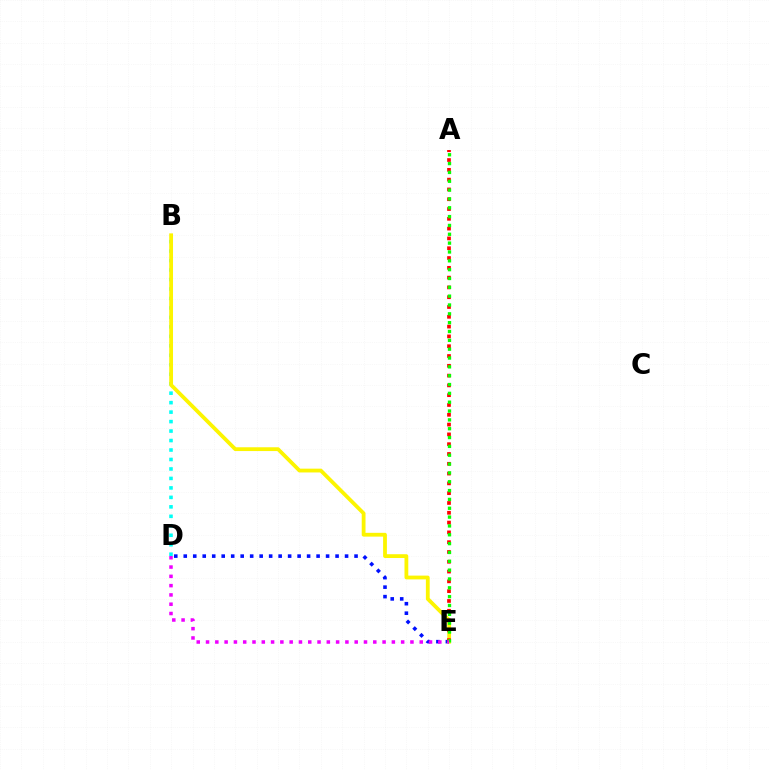{('B', 'D'): [{'color': '#00fff6', 'line_style': 'dotted', 'thickness': 2.57}], ('D', 'E'): [{'color': '#0010ff', 'line_style': 'dotted', 'thickness': 2.58}, {'color': '#ee00ff', 'line_style': 'dotted', 'thickness': 2.52}], ('B', 'E'): [{'color': '#fcf500', 'line_style': 'solid', 'thickness': 2.73}], ('A', 'E'): [{'color': '#ff0000', 'line_style': 'dotted', 'thickness': 2.66}, {'color': '#08ff00', 'line_style': 'dotted', 'thickness': 2.4}]}